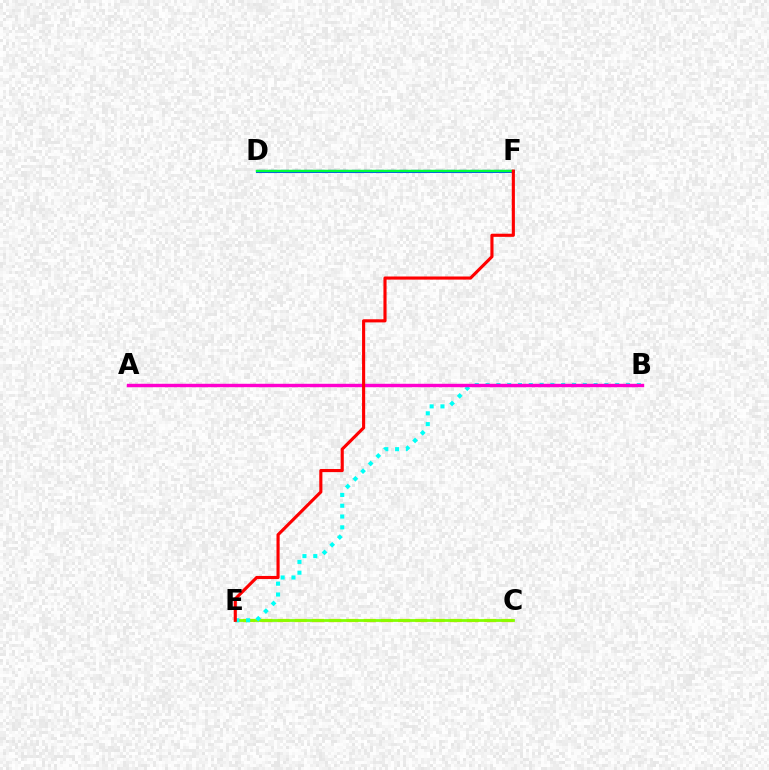{('D', 'F'): [{'color': '#004bff', 'line_style': 'solid', 'thickness': 2.18}, {'color': '#7200ff', 'line_style': 'dashed', 'thickness': 1.61}, {'color': '#00ff39', 'line_style': 'solid', 'thickness': 1.77}], ('C', 'E'): [{'color': '#ffbd00', 'line_style': 'dashed', 'thickness': 2.34}, {'color': '#84ff00', 'line_style': 'solid', 'thickness': 2.0}], ('B', 'E'): [{'color': '#00fff6', 'line_style': 'dotted', 'thickness': 2.93}], ('A', 'B'): [{'color': '#ff00cf', 'line_style': 'solid', 'thickness': 2.46}], ('E', 'F'): [{'color': '#ff0000', 'line_style': 'solid', 'thickness': 2.25}]}